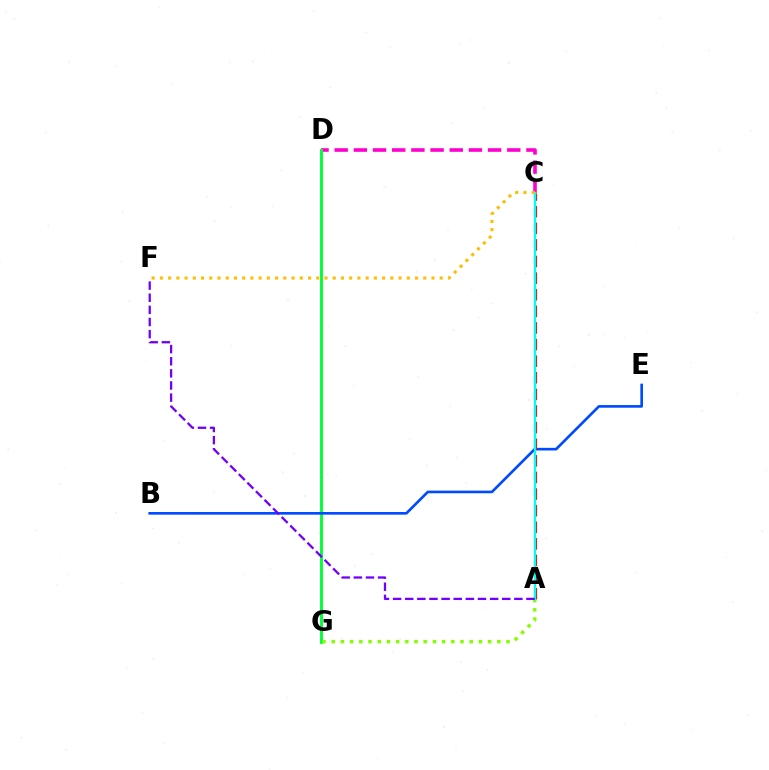{('C', 'D'): [{'color': '#ff00cf', 'line_style': 'dashed', 'thickness': 2.61}], ('D', 'G'): [{'color': '#00ff39', 'line_style': 'solid', 'thickness': 2.1}], ('B', 'E'): [{'color': '#004bff', 'line_style': 'solid', 'thickness': 1.91}], ('A', 'G'): [{'color': '#84ff00', 'line_style': 'dotted', 'thickness': 2.5}], ('A', 'C'): [{'color': '#ff0000', 'line_style': 'dashed', 'thickness': 2.26}, {'color': '#00fff6', 'line_style': 'solid', 'thickness': 1.65}], ('C', 'F'): [{'color': '#ffbd00', 'line_style': 'dotted', 'thickness': 2.24}], ('A', 'F'): [{'color': '#7200ff', 'line_style': 'dashed', 'thickness': 1.65}]}